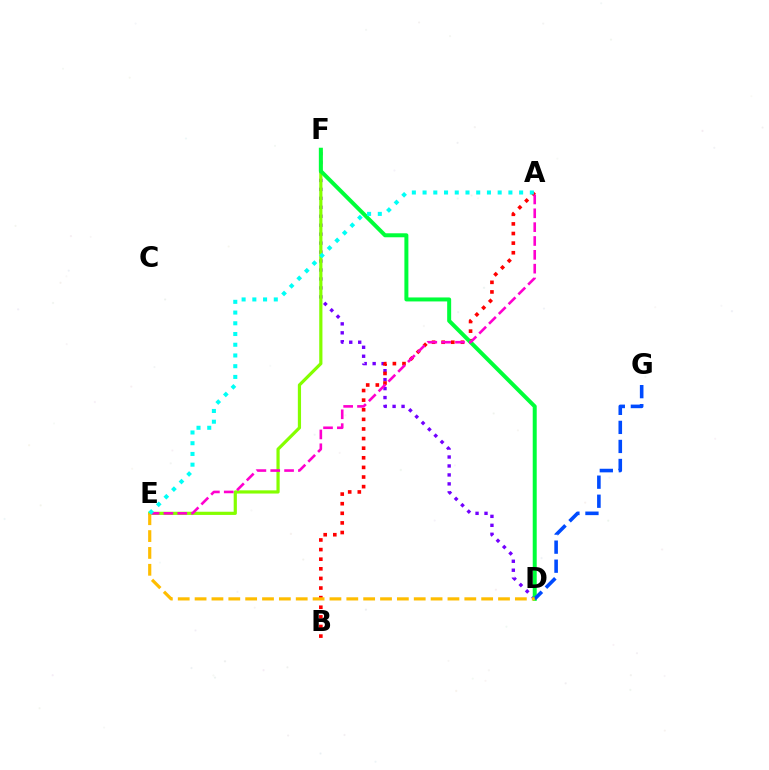{('D', 'F'): [{'color': '#7200ff', 'line_style': 'dotted', 'thickness': 2.43}, {'color': '#00ff39', 'line_style': 'solid', 'thickness': 2.87}], ('A', 'B'): [{'color': '#ff0000', 'line_style': 'dotted', 'thickness': 2.61}], ('E', 'F'): [{'color': '#84ff00', 'line_style': 'solid', 'thickness': 2.3}], ('A', 'E'): [{'color': '#ff00cf', 'line_style': 'dashed', 'thickness': 1.88}, {'color': '#00fff6', 'line_style': 'dotted', 'thickness': 2.91}], ('D', 'G'): [{'color': '#004bff', 'line_style': 'dashed', 'thickness': 2.59}], ('D', 'E'): [{'color': '#ffbd00', 'line_style': 'dashed', 'thickness': 2.29}]}